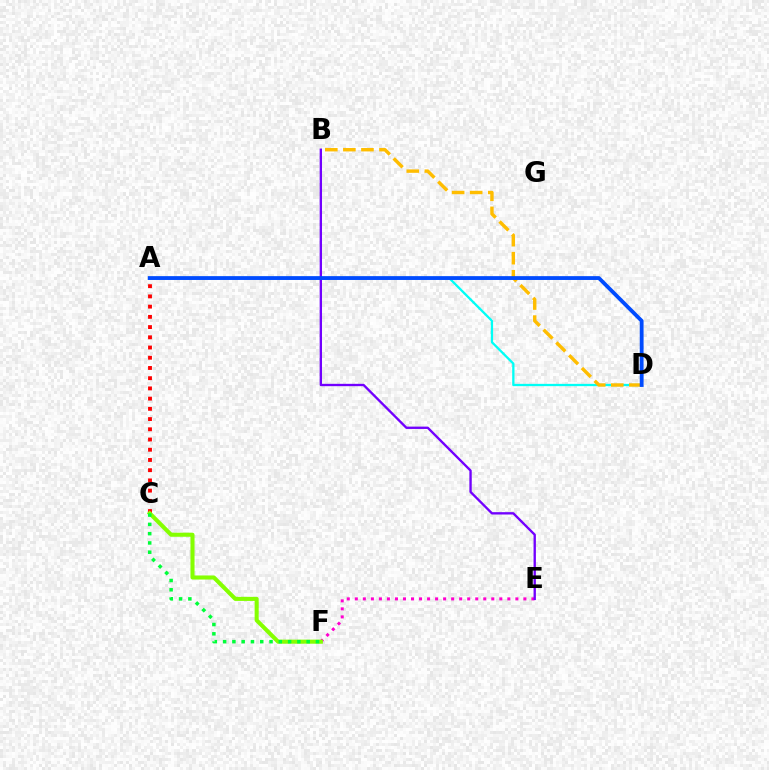{('A', 'D'): [{'color': '#00fff6', 'line_style': 'solid', 'thickness': 1.65}, {'color': '#004bff', 'line_style': 'solid', 'thickness': 2.76}], ('E', 'F'): [{'color': '#ff00cf', 'line_style': 'dotted', 'thickness': 2.18}], ('B', 'E'): [{'color': '#7200ff', 'line_style': 'solid', 'thickness': 1.69}], ('A', 'C'): [{'color': '#ff0000', 'line_style': 'dotted', 'thickness': 2.78}], ('B', 'D'): [{'color': '#ffbd00', 'line_style': 'dashed', 'thickness': 2.45}], ('C', 'F'): [{'color': '#84ff00', 'line_style': 'solid', 'thickness': 2.93}, {'color': '#00ff39', 'line_style': 'dotted', 'thickness': 2.52}]}